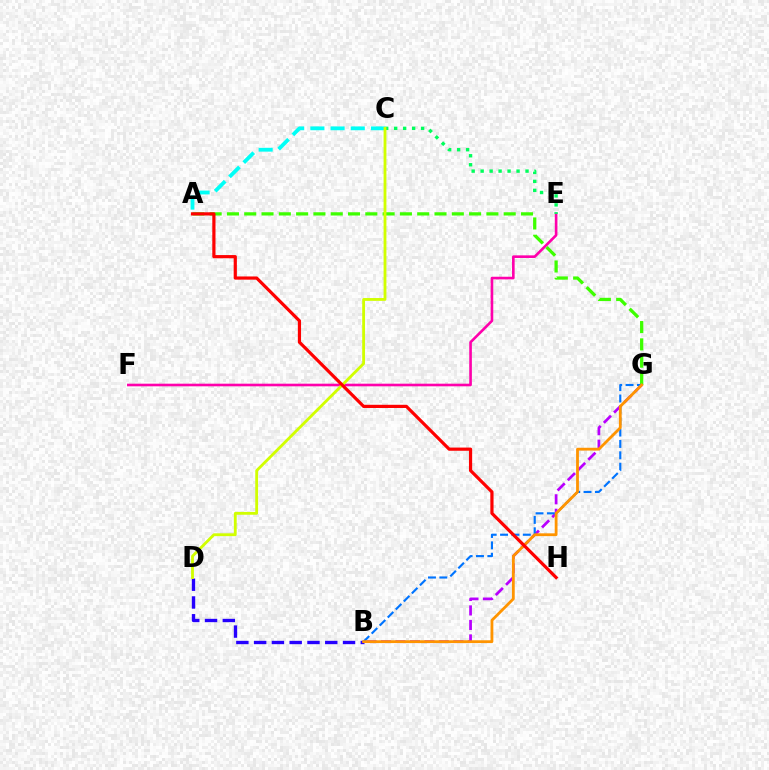{('E', 'F'): [{'color': '#ff00ac', 'line_style': 'solid', 'thickness': 1.89}], ('A', 'C'): [{'color': '#00fff6', 'line_style': 'dashed', 'thickness': 2.74}], ('A', 'G'): [{'color': '#3dff00', 'line_style': 'dashed', 'thickness': 2.35}], ('C', 'E'): [{'color': '#00ff5c', 'line_style': 'dotted', 'thickness': 2.44}], ('B', 'G'): [{'color': '#b900ff', 'line_style': 'dashed', 'thickness': 1.97}, {'color': '#0074ff', 'line_style': 'dashed', 'thickness': 1.54}, {'color': '#ff9400', 'line_style': 'solid', 'thickness': 2.01}], ('B', 'D'): [{'color': '#2500ff', 'line_style': 'dashed', 'thickness': 2.42}], ('C', 'D'): [{'color': '#d1ff00', 'line_style': 'solid', 'thickness': 2.03}], ('A', 'H'): [{'color': '#ff0000', 'line_style': 'solid', 'thickness': 2.3}]}